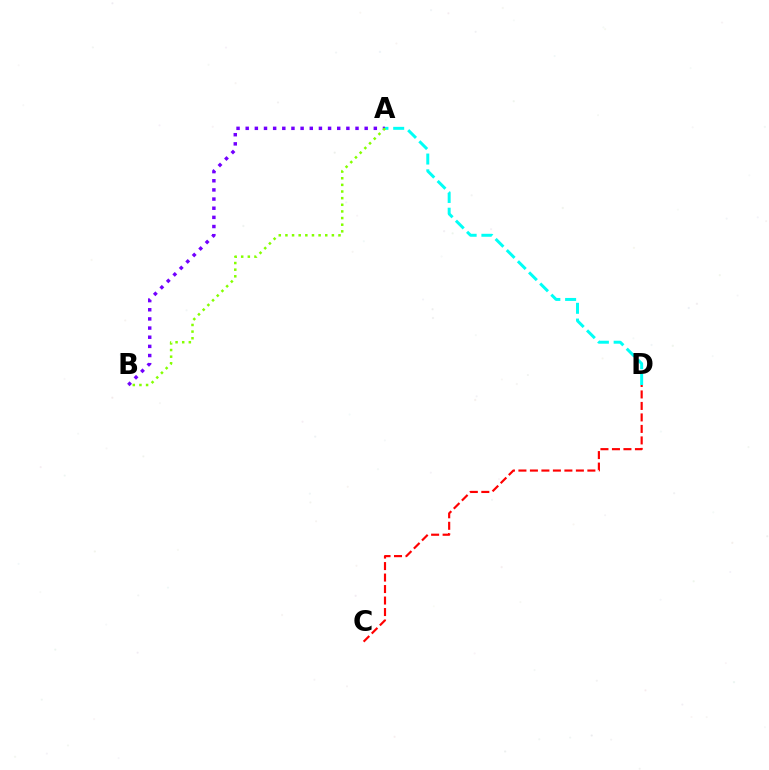{('A', 'B'): [{'color': '#7200ff', 'line_style': 'dotted', 'thickness': 2.49}, {'color': '#84ff00', 'line_style': 'dotted', 'thickness': 1.8}], ('C', 'D'): [{'color': '#ff0000', 'line_style': 'dashed', 'thickness': 1.56}], ('A', 'D'): [{'color': '#00fff6', 'line_style': 'dashed', 'thickness': 2.14}]}